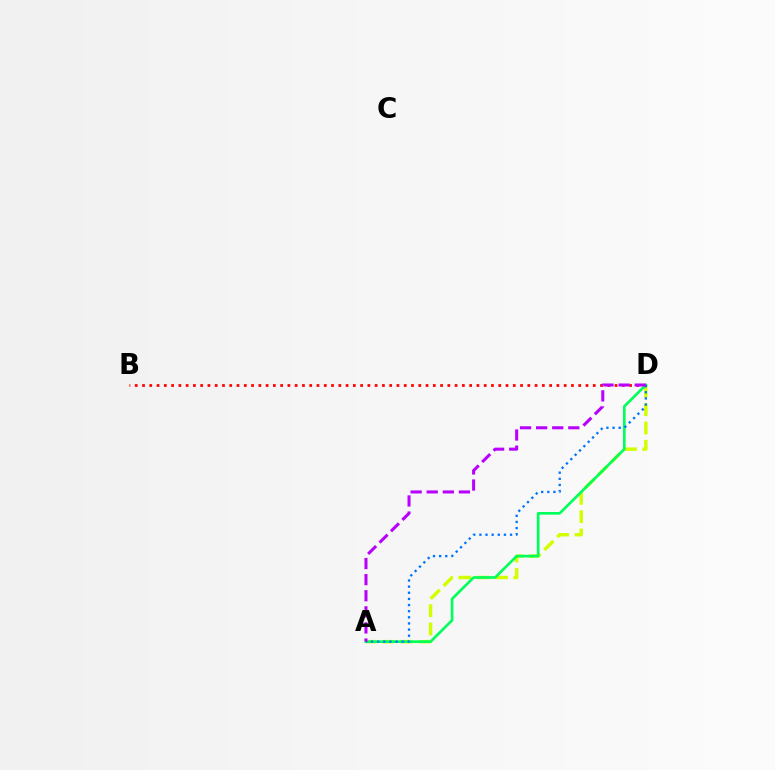{('A', 'D'): [{'color': '#d1ff00', 'line_style': 'dashed', 'thickness': 2.49}, {'color': '#00ff5c', 'line_style': 'solid', 'thickness': 1.92}, {'color': '#0074ff', 'line_style': 'dotted', 'thickness': 1.67}, {'color': '#b900ff', 'line_style': 'dashed', 'thickness': 2.19}], ('B', 'D'): [{'color': '#ff0000', 'line_style': 'dotted', 'thickness': 1.98}]}